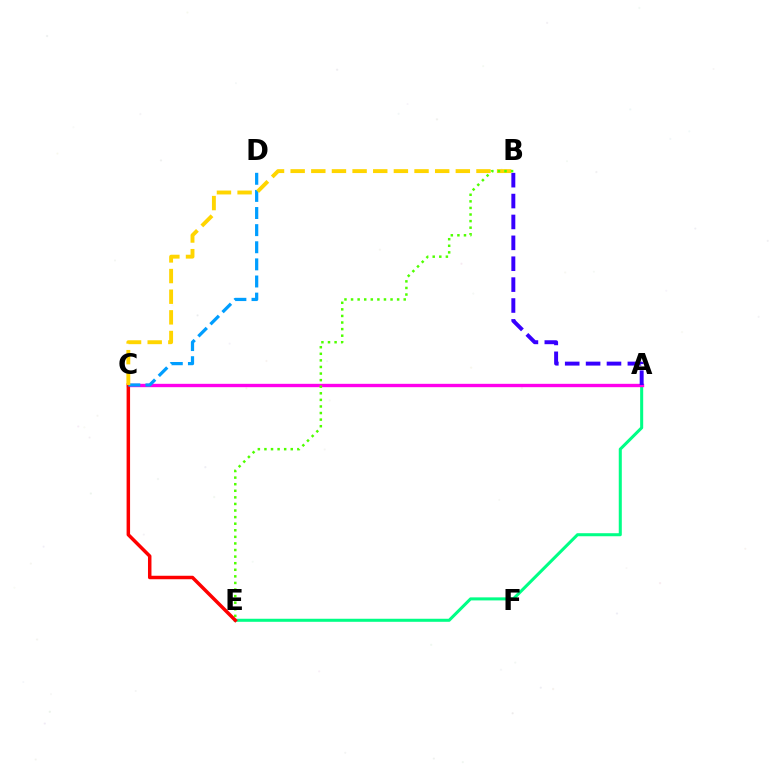{('A', 'E'): [{'color': '#00ff86', 'line_style': 'solid', 'thickness': 2.19}], ('A', 'C'): [{'color': '#ff00ed', 'line_style': 'solid', 'thickness': 2.42}], ('C', 'E'): [{'color': '#ff0000', 'line_style': 'solid', 'thickness': 2.51}], ('C', 'D'): [{'color': '#009eff', 'line_style': 'dashed', 'thickness': 2.33}], ('A', 'B'): [{'color': '#3700ff', 'line_style': 'dashed', 'thickness': 2.84}], ('B', 'C'): [{'color': '#ffd500', 'line_style': 'dashed', 'thickness': 2.8}], ('B', 'E'): [{'color': '#4fff00', 'line_style': 'dotted', 'thickness': 1.79}]}